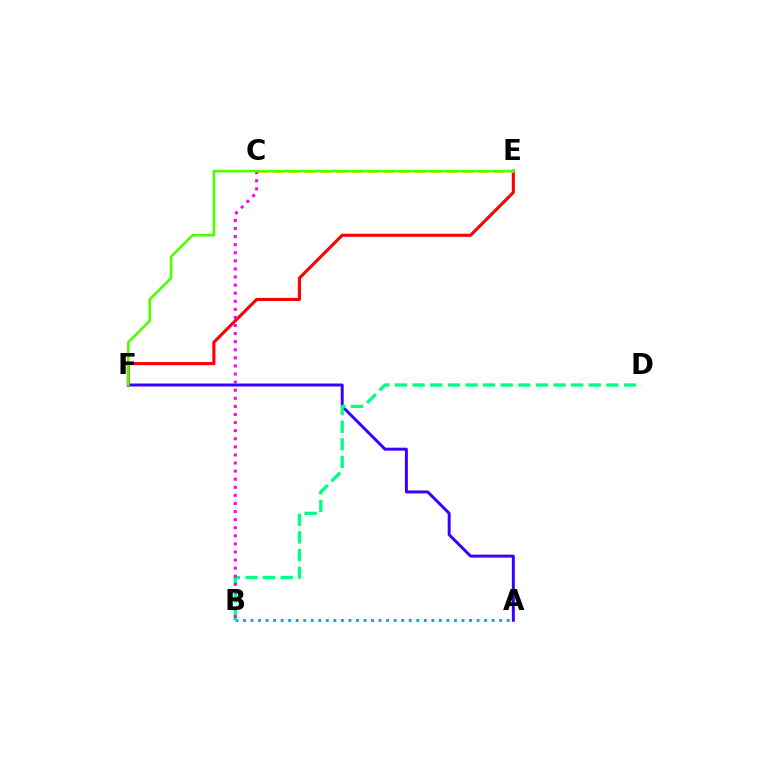{('A', 'B'): [{'color': '#009eff', 'line_style': 'dotted', 'thickness': 2.05}], ('E', 'F'): [{'color': '#ff0000', 'line_style': 'solid', 'thickness': 2.24}, {'color': '#4fff00', 'line_style': 'solid', 'thickness': 1.88}], ('A', 'F'): [{'color': '#3700ff', 'line_style': 'solid', 'thickness': 2.13}], ('B', 'D'): [{'color': '#00ff86', 'line_style': 'dashed', 'thickness': 2.39}], ('C', 'E'): [{'color': '#ffd500', 'line_style': 'dashed', 'thickness': 2.14}], ('B', 'C'): [{'color': '#ff00ed', 'line_style': 'dotted', 'thickness': 2.2}]}